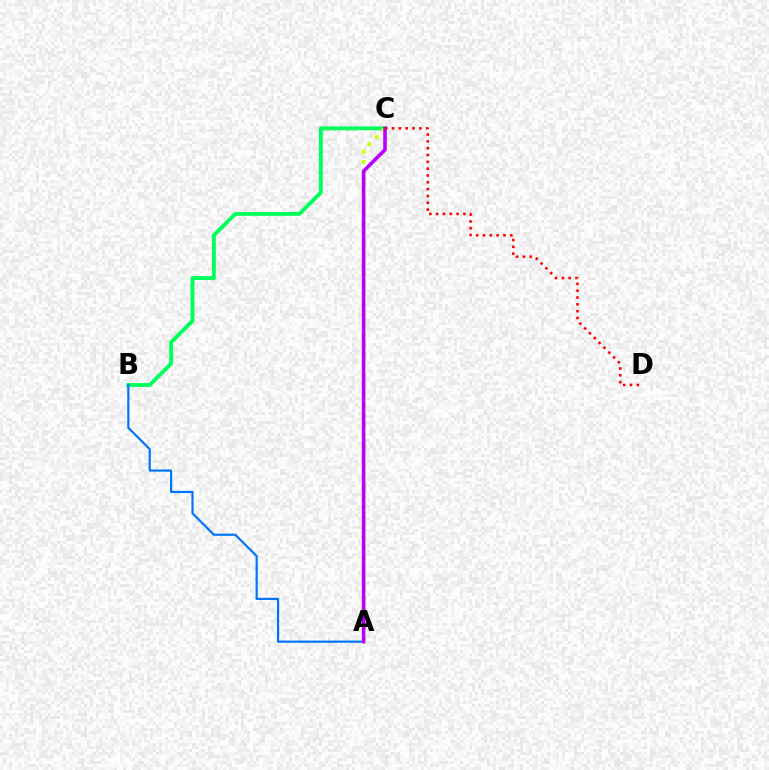{('B', 'C'): [{'color': '#00ff5c', 'line_style': 'solid', 'thickness': 2.79}], ('A', 'B'): [{'color': '#0074ff', 'line_style': 'solid', 'thickness': 1.58}], ('A', 'C'): [{'color': '#d1ff00', 'line_style': 'dotted', 'thickness': 2.76}, {'color': '#b900ff', 'line_style': 'solid', 'thickness': 2.58}], ('C', 'D'): [{'color': '#ff0000', 'line_style': 'dotted', 'thickness': 1.85}]}